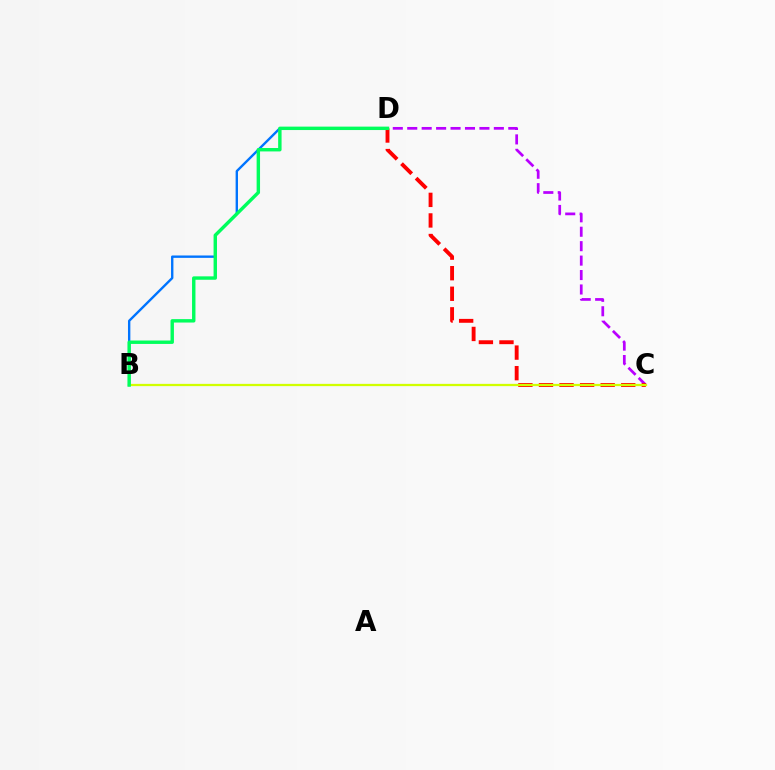{('B', 'D'): [{'color': '#0074ff', 'line_style': 'solid', 'thickness': 1.71}, {'color': '#00ff5c', 'line_style': 'solid', 'thickness': 2.46}], ('C', 'D'): [{'color': '#b900ff', 'line_style': 'dashed', 'thickness': 1.96}, {'color': '#ff0000', 'line_style': 'dashed', 'thickness': 2.79}], ('B', 'C'): [{'color': '#d1ff00', 'line_style': 'solid', 'thickness': 1.63}]}